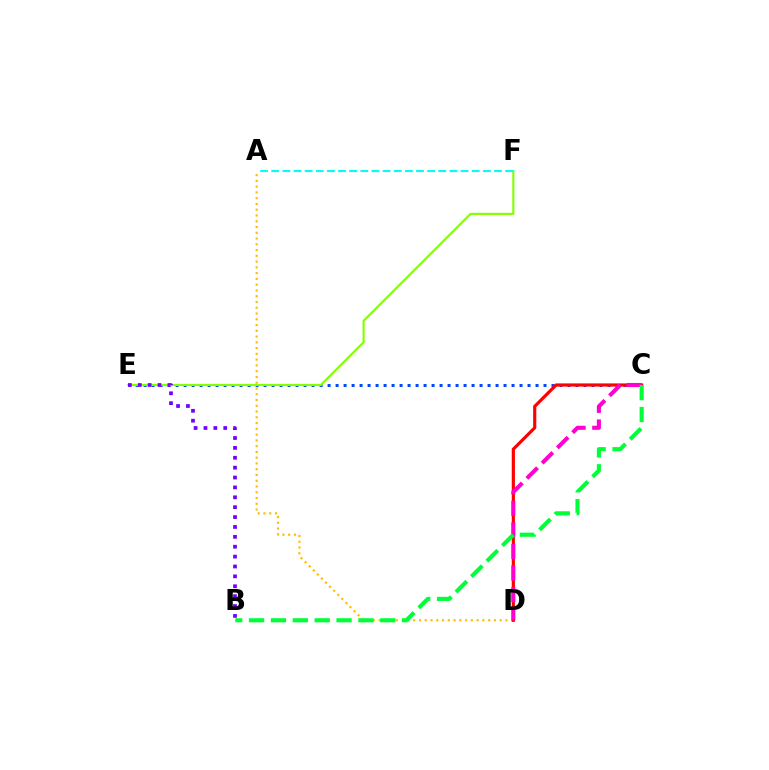{('C', 'E'): [{'color': '#004bff', 'line_style': 'dotted', 'thickness': 2.17}], ('A', 'D'): [{'color': '#ffbd00', 'line_style': 'dotted', 'thickness': 1.57}], ('C', 'D'): [{'color': '#ff0000', 'line_style': 'solid', 'thickness': 2.29}, {'color': '#ff00cf', 'line_style': 'dashed', 'thickness': 2.93}], ('E', 'F'): [{'color': '#84ff00', 'line_style': 'solid', 'thickness': 1.54}], ('A', 'F'): [{'color': '#00fff6', 'line_style': 'dashed', 'thickness': 1.51}], ('B', 'C'): [{'color': '#00ff39', 'line_style': 'dashed', 'thickness': 2.97}], ('B', 'E'): [{'color': '#7200ff', 'line_style': 'dotted', 'thickness': 2.69}]}